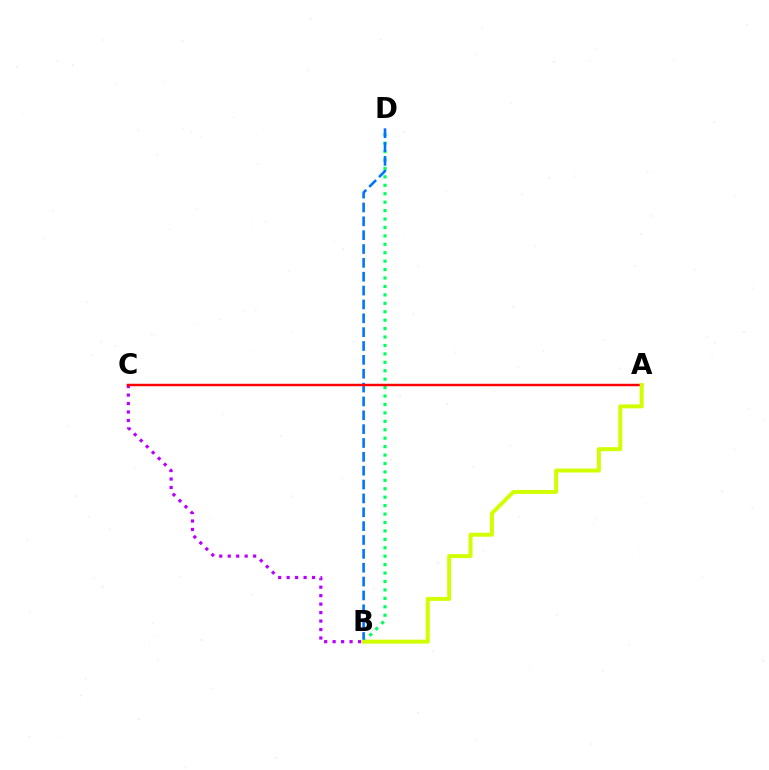{('B', 'C'): [{'color': '#b900ff', 'line_style': 'dotted', 'thickness': 2.3}], ('B', 'D'): [{'color': '#00ff5c', 'line_style': 'dotted', 'thickness': 2.29}, {'color': '#0074ff', 'line_style': 'dashed', 'thickness': 1.88}], ('A', 'C'): [{'color': '#ff0000', 'line_style': 'solid', 'thickness': 1.77}], ('A', 'B'): [{'color': '#d1ff00', 'line_style': 'solid', 'thickness': 2.86}]}